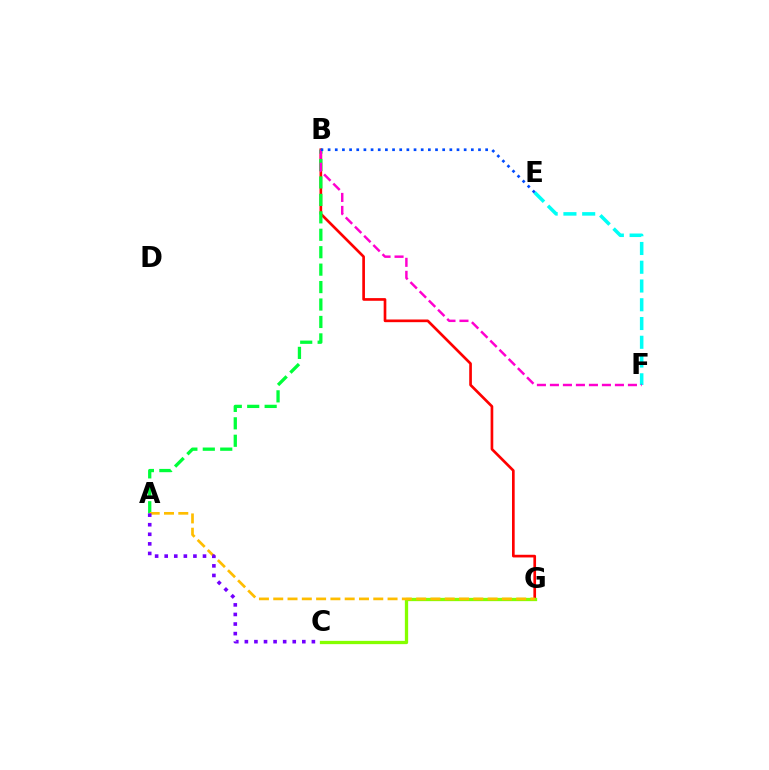{('B', 'G'): [{'color': '#ff0000', 'line_style': 'solid', 'thickness': 1.92}], ('A', 'B'): [{'color': '#00ff39', 'line_style': 'dashed', 'thickness': 2.37}], ('E', 'F'): [{'color': '#00fff6', 'line_style': 'dashed', 'thickness': 2.55}], ('C', 'G'): [{'color': '#84ff00', 'line_style': 'solid', 'thickness': 2.37}], ('A', 'G'): [{'color': '#ffbd00', 'line_style': 'dashed', 'thickness': 1.94}], ('B', 'F'): [{'color': '#ff00cf', 'line_style': 'dashed', 'thickness': 1.77}], ('A', 'C'): [{'color': '#7200ff', 'line_style': 'dotted', 'thickness': 2.6}], ('B', 'E'): [{'color': '#004bff', 'line_style': 'dotted', 'thickness': 1.95}]}